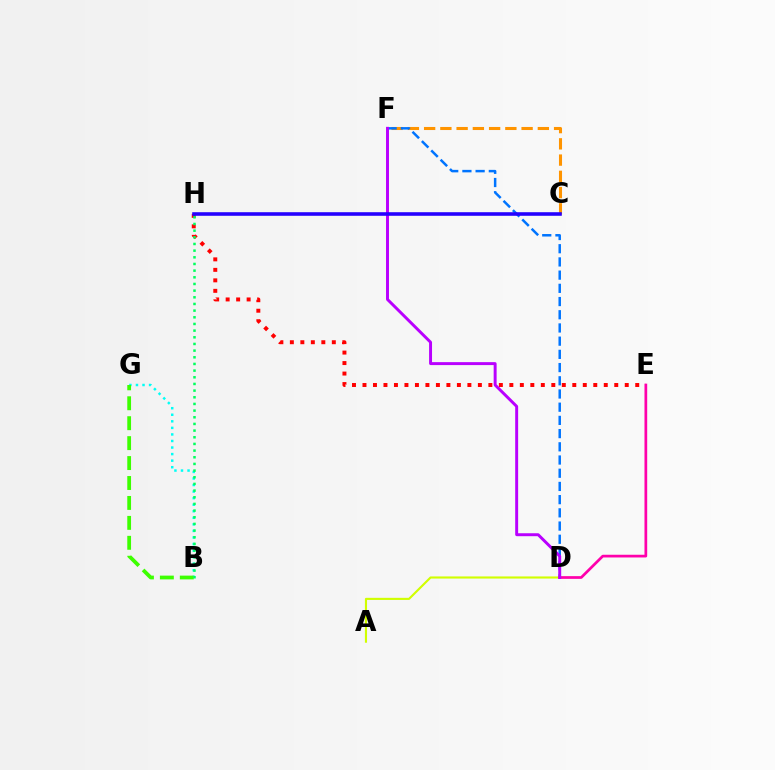{('C', 'F'): [{'color': '#ff9400', 'line_style': 'dashed', 'thickness': 2.21}], ('E', 'H'): [{'color': '#ff0000', 'line_style': 'dotted', 'thickness': 2.85}], ('A', 'D'): [{'color': '#d1ff00', 'line_style': 'solid', 'thickness': 1.53}], ('B', 'G'): [{'color': '#00fff6', 'line_style': 'dotted', 'thickness': 1.78}, {'color': '#3dff00', 'line_style': 'dashed', 'thickness': 2.71}], ('D', 'F'): [{'color': '#0074ff', 'line_style': 'dashed', 'thickness': 1.79}, {'color': '#b900ff', 'line_style': 'solid', 'thickness': 2.12}], ('D', 'E'): [{'color': '#ff00ac', 'line_style': 'solid', 'thickness': 1.96}], ('B', 'H'): [{'color': '#00ff5c', 'line_style': 'dotted', 'thickness': 1.81}], ('C', 'H'): [{'color': '#2500ff', 'line_style': 'solid', 'thickness': 2.58}]}